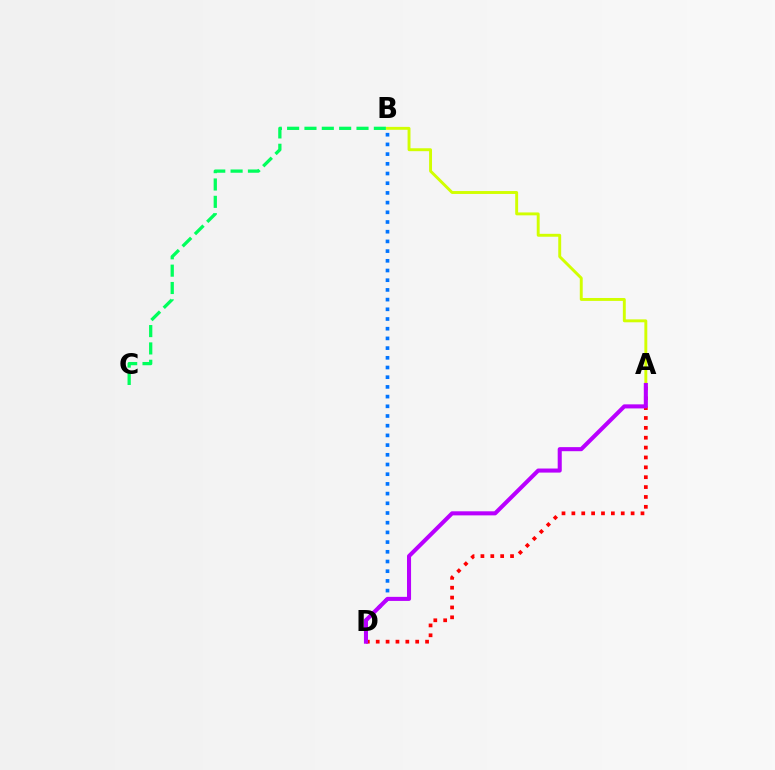{('B', 'D'): [{'color': '#0074ff', 'line_style': 'dotted', 'thickness': 2.64}], ('B', 'C'): [{'color': '#00ff5c', 'line_style': 'dashed', 'thickness': 2.36}], ('A', 'B'): [{'color': '#d1ff00', 'line_style': 'solid', 'thickness': 2.1}], ('A', 'D'): [{'color': '#ff0000', 'line_style': 'dotted', 'thickness': 2.68}, {'color': '#b900ff', 'line_style': 'solid', 'thickness': 2.93}]}